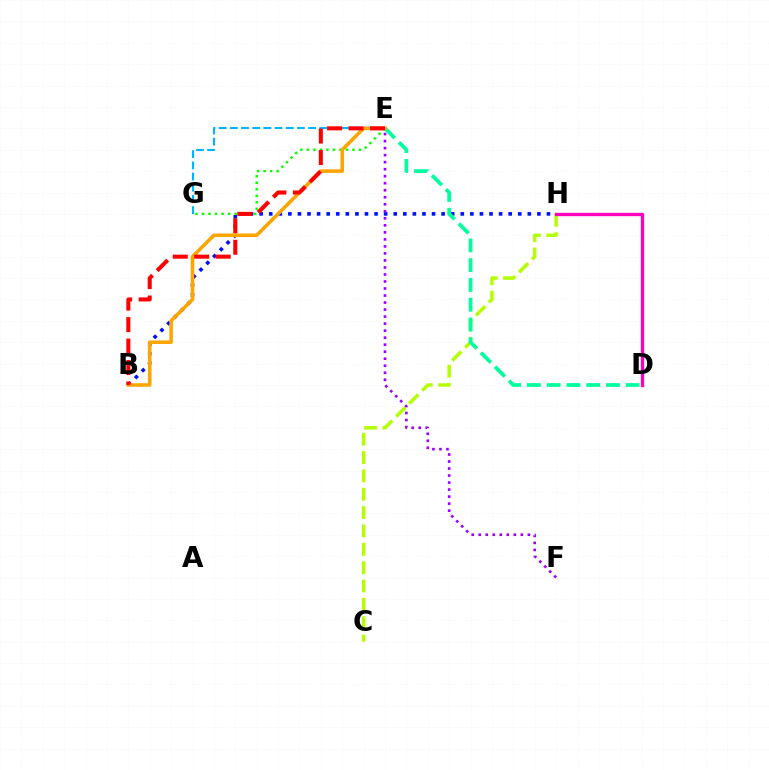{('C', 'H'): [{'color': '#b3ff00', 'line_style': 'dashed', 'thickness': 2.49}], ('D', 'H'): [{'color': '#ff00bd', 'line_style': 'solid', 'thickness': 2.39}], ('E', 'G'): [{'color': '#00b5ff', 'line_style': 'dashed', 'thickness': 1.52}, {'color': '#08ff00', 'line_style': 'dotted', 'thickness': 1.77}], ('B', 'H'): [{'color': '#0010ff', 'line_style': 'dotted', 'thickness': 2.6}], ('D', 'E'): [{'color': '#00ff9d', 'line_style': 'dashed', 'thickness': 2.69}], ('B', 'E'): [{'color': '#ffa500', 'line_style': 'solid', 'thickness': 2.57}, {'color': '#ff0000', 'line_style': 'dashed', 'thickness': 2.92}], ('E', 'F'): [{'color': '#9b00ff', 'line_style': 'dotted', 'thickness': 1.91}]}